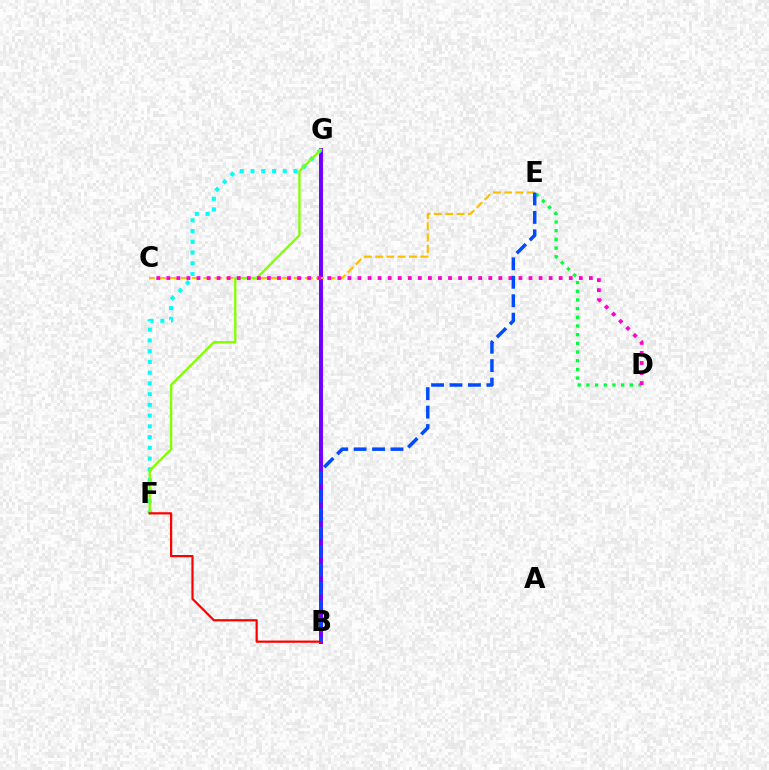{('B', 'G'): [{'color': '#7200ff', 'line_style': 'solid', 'thickness': 2.85}], ('C', 'E'): [{'color': '#ffbd00', 'line_style': 'dashed', 'thickness': 1.53}], ('F', 'G'): [{'color': '#00fff6', 'line_style': 'dotted', 'thickness': 2.92}, {'color': '#84ff00', 'line_style': 'solid', 'thickness': 1.67}], ('D', 'E'): [{'color': '#00ff39', 'line_style': 'dotted', 'thickness': 2.36}], ('C', 'D'): [{'color': '#ff00cf', 'line_style': 'dotted', 'thickness': 2.73}], ('B', 'F'): [{'color': '#ff0000', 'line_style': 'solid', 'thickness': 1.6}], ('B', 'E'): [{'color': '#004bff', 'line_style': 'dashed', 'thickness': 2.51}]}